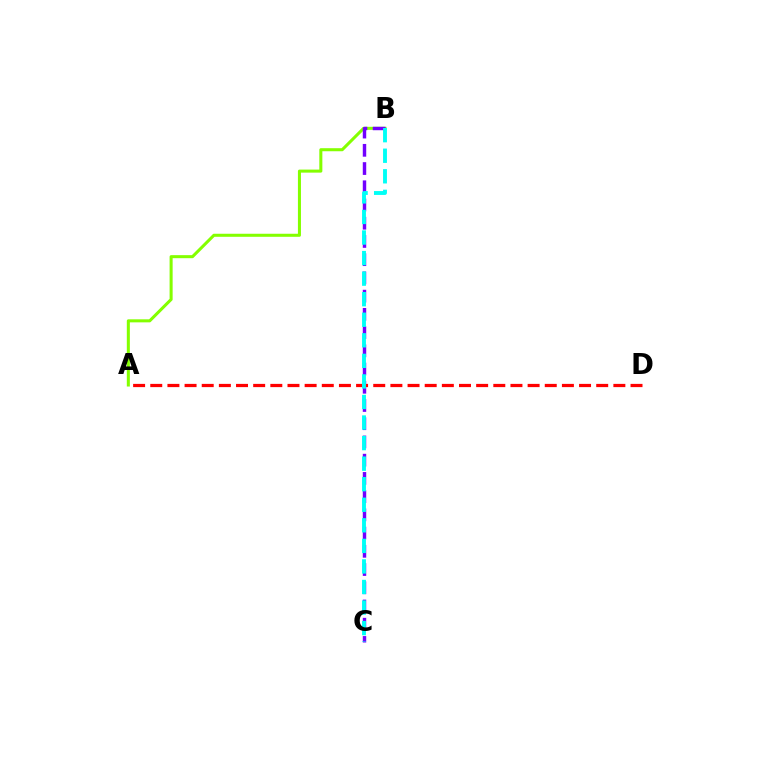{('A', 'B'): [{'color': '#84ff00', 'line_style': 'solid', 'thickness': 2.19}], ('B', 'C'): [{'color': '#7200ff', 'line_style': 'dashed', 'thickness': 2.48}, {'color': '#00fff6', 'line_style': 'dashed', 'thickness': 2.79}], ('A', 'D'): [{'color': '#ff0000', 'line_style': 'dashed', 'thickness': 2.33}]}